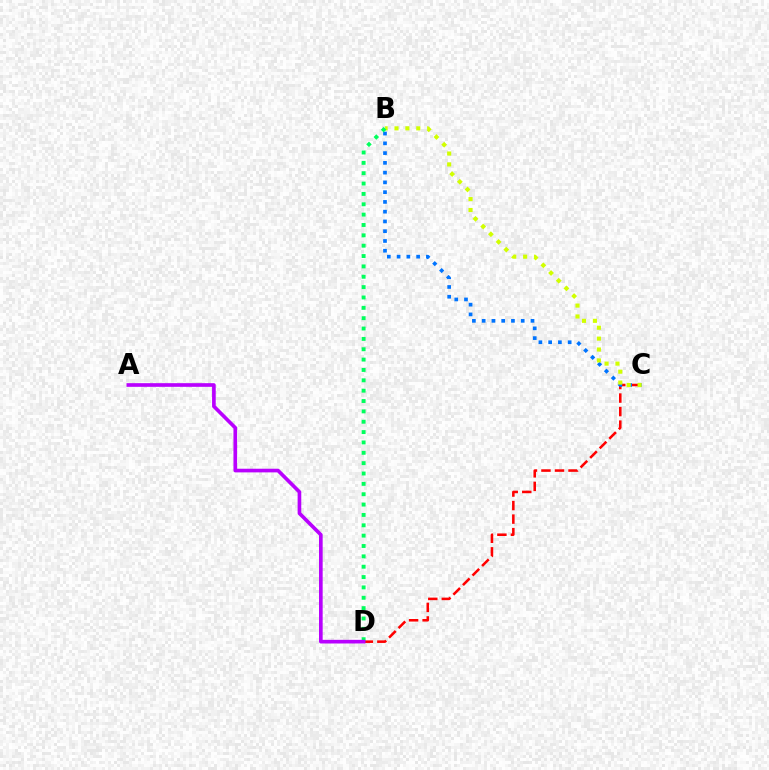{('C', 'D'): [{'color': '#ff0000', 'line_style': 'dashed', 'thickness': 1.84}], ('B', 'C'): [{'color': '#0074ff', 'line_style': 'dotted', 'thickness': 2.65}, {'color': '#d1ff00', 'line_style': 'dotted', 'thickness': 2.96}], ('B', 'D'): [{'color': '#00ff5c', 'line_style': 'dotted', 'thickness': 2.81}], ('A', 'D'): [{'color': '#b900ff', 'line_style': 'solid', 'thickness': 2.63}]}